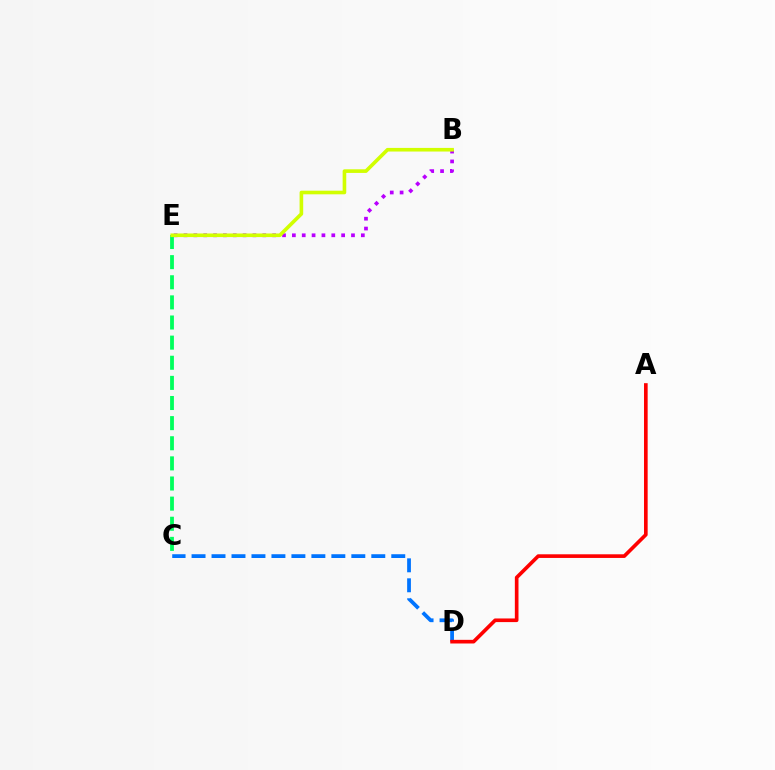{('C', 'E'): [{'color': '#00ff5c', 'line_style': 'dashed', 'thickness': 2.73}], ('B', 'E'): [{'color': '#b900ff', 'line_style': 'dotted', 'thickness': 2.68}, {'color': '#d1ff00', 'line_style': 'solid', 'thickness': 2.61}], ('C', 'D'): [{'color': '#0074ff', 'line_style': 'dashed', 'thickness': 2.71}], ('A', 'D'): [{'color': '#ff0000', 'line_style': 'solid', 'thickness': 2.62}]}